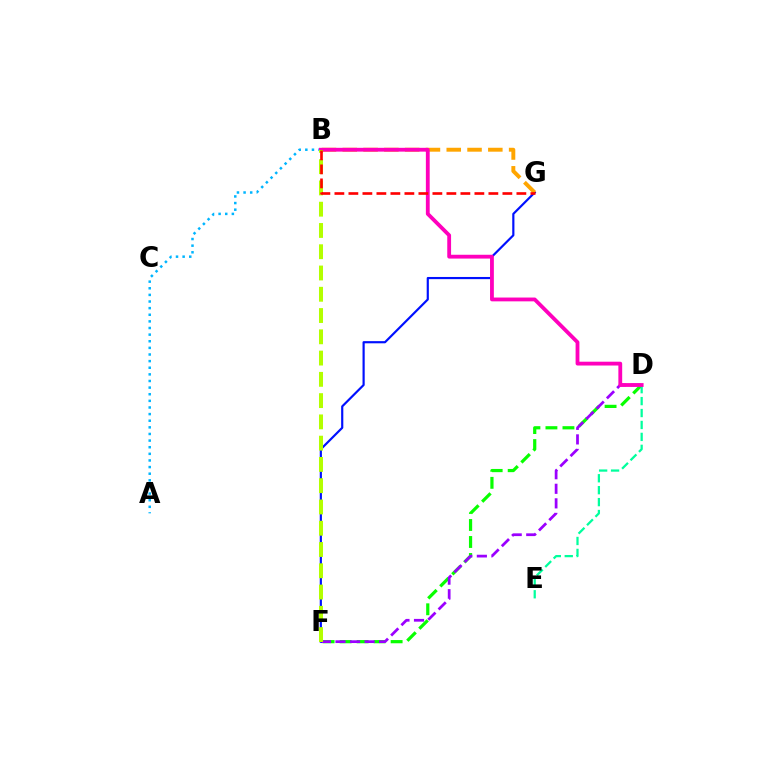{('D', 'F'): [{'color': '#08ff00', 'line_style': 'dashed', 'thickness': 2.31}, {'color': '#9b00ff', 'line_style': 'dashed', 'thickness': 1.98}], ('D', 'E'): [{'color': '#00ff9d', 'line_style': 'dashed', 'thickness': 1.62}], ('A', 'B'): [{'color': '#00b5ff', 'line_style': 'dotted', 'thickness': 1.8}], ('F', 'G'): [{'color': '#0010ff', 'line_style': 'solid', 'thickness': 1.56}], ('B', 'G'): [{'color': '#ffa500', 'line_style': 'dashed', 'thickness': 2.82}, {'color': '#ff0000', 'line_style': 'dashed', 'thickness': 1.9}], ('B', 'D'): [{'color': '#ff00bd', 'line_style': 'solid', 'thickness': 2.75}], ('B', 'F'): [{'color': '#b3ff00', 'line_style': 'dashed', 'thickness': 2.89}]}